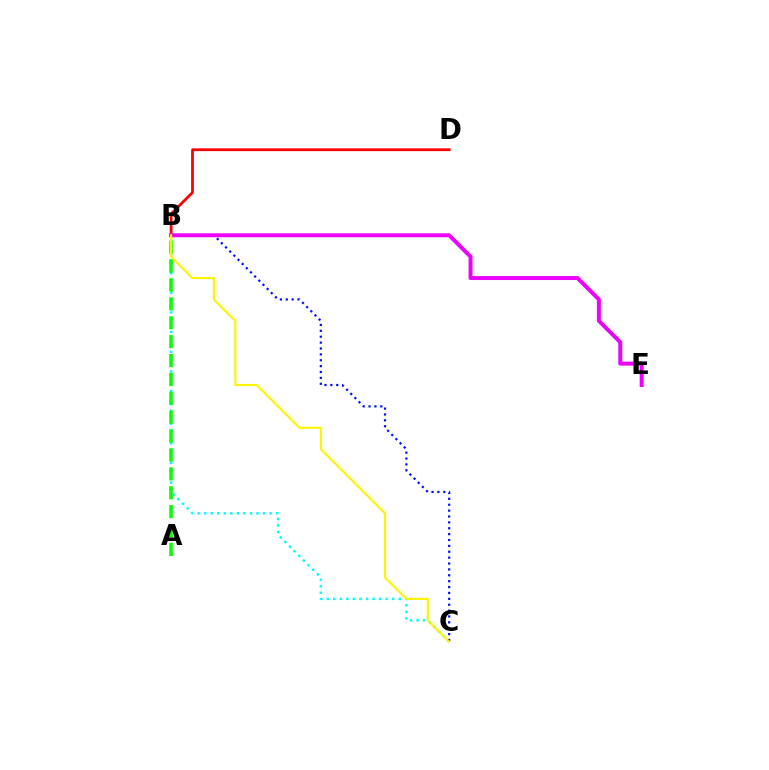{('B', 'D'): [{'color': '#ff0000', 'line_style': 'solid', 'thickness': 2.0}], ('B', 'C'): [{'color': '#00fff6', 'line_style': 'dotted', 'thickness': 1.78}, {'color': '#0010ff', 'line_style': 'dotted', 'thickness': 1.6}, {'color': '#fcf500', 'line_style': 'solid', 'thickness': 1.53}], ('A', 'B'): [{'color': '#08ff00', 'line_style': 'dashed', 'thickness': 2.57}], ('B', 'E'): [{'color': '#ee00ff', 'line_style': 'solid', 'thickness': 2.85}]}